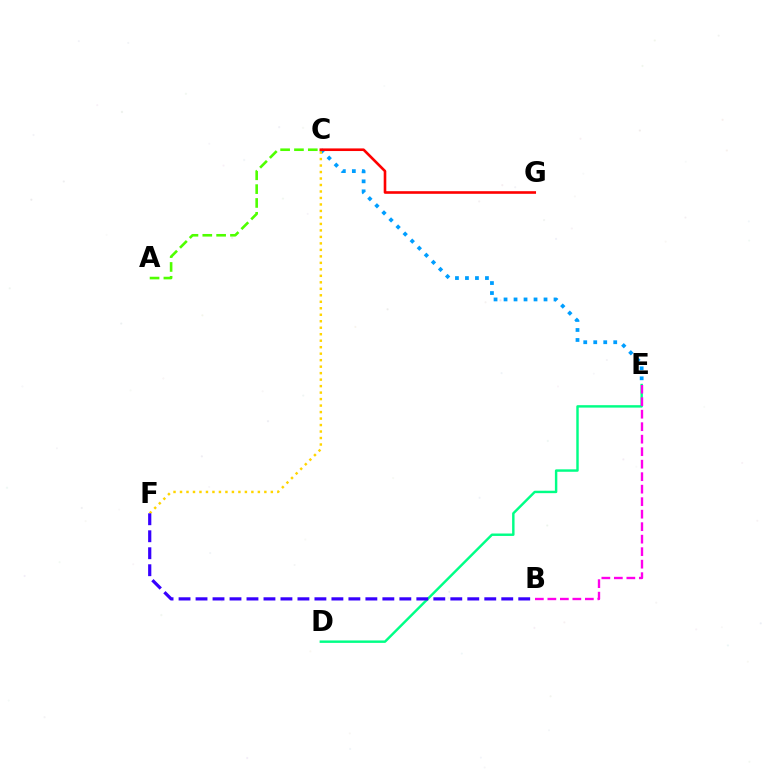{('C', 'E'): [{'color': '#009eff', 'line_style': 'dotted', 'thickness': 2.72}], ('C', 'G'): [{'color': '#ff0000', 'line_style': 'solid', 'thickness': 1.89}], ('D', 'E'): [{'color': '#00ff86', 'line_style': 'solid', 'thickness': 1.76}], ('C', 'F'): [{'color': '#ffd500', 'line_style': 'dotted', 'thickness': 1.76}], ('B', 'E'): [{'color': '#ff00ed', 'line_style': 'dashed', 'thickness': 1.7}], ('B', 'F'): [{'color': '#3700ff', 'line_style': 'dashed', 'thickness': 2.31}], ('A', 'C'): [{'color': '#4fff00', 'line_style': 'dashed', 'thickness': 1.88}]}